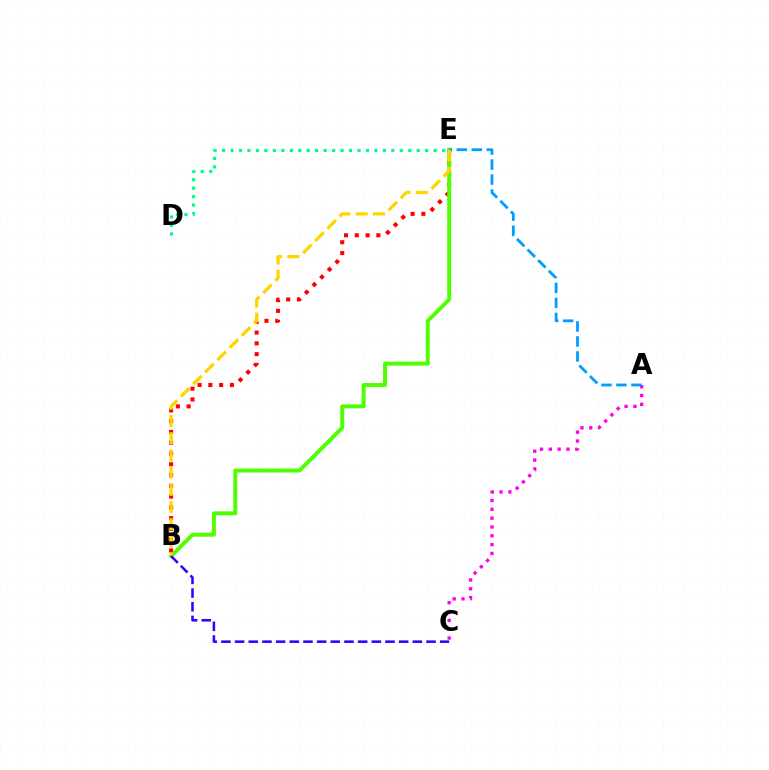{('B', 'E'): [{'color': '#ff0000', 'line_style': 'dotted', 'thickness': 2.93}, {'color': '#4fff00', 'line_style': 'solid', 'thickness': 2.84}, {'color': '#ffd500', 'line_style': 'dashed', 'thickness': 2.34}], ('A', 'C'): [{'color': '#ff00ed', 'line_style': 'dotted', 'thickness': 2.4}], ('A', 'E'): [{'color': '#009eff', 'line_style': 'dashed', 'thickness': 2.04}], ('B', 'C'): [{'color': '#3700ff', 'line_style': 'dashed', 'thickness': 1.86}], ('D', 'E'): [{'color': '#00ff86', 'line_style': 'dotted', 'thickness': 2.3}]}